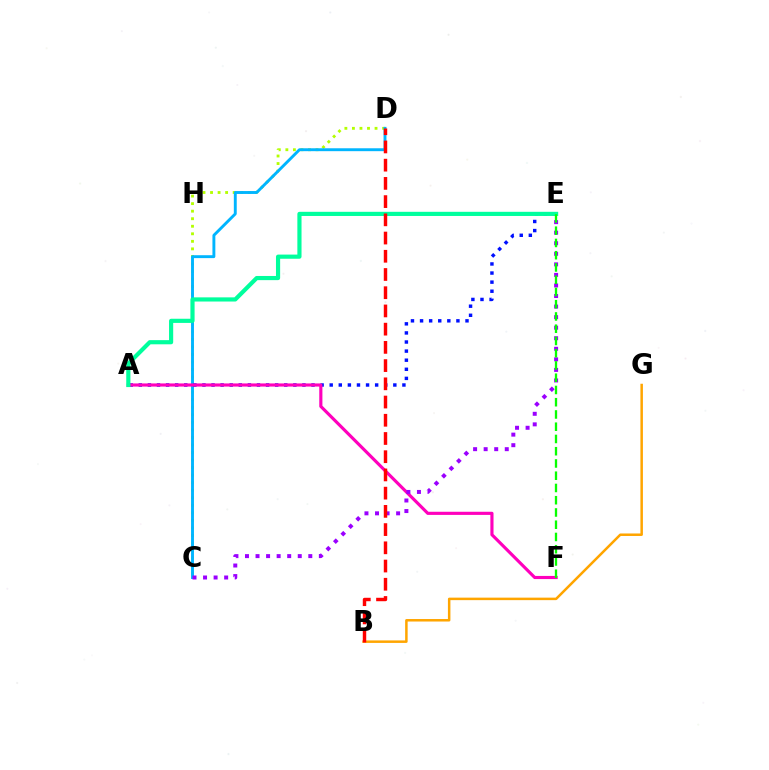{('C', 'D'): [{'color': '#b3ff00', 'line_style': 'dotted', 'thickness': 2.05}, {'color': '#00b5ff', 'line_style': 'solid', 'thickness': 2.09}], ('A', 'E'): [{'color': '#0010ff', 'line_style': 'dotted', 'thickness': 2.47}, {'color': '#00ff9d', 'line_style': 'solid', 'thickness': 3.0}], ('A', 'F'): [{'color': '#ff00bd', 'line_style': 'solid', 'thickness': 2.26}], ('B', 'G'): [{'color': '#ffa500', 'line_style': 'solid', 'thickness': 1.8}], ('C', 'E'): [{'color': '#9b00ff', 'line_style': 'dotted', 'thickness': 2.87}], ('E', 'F'): [{'color': '#08ff00', 'line_style': 'dashed', 'thickness': 1.66}], ('B', 'D'): [{'color': '#ff0000', 'line_style': 'dashed', 'thickness': 2.48}]}